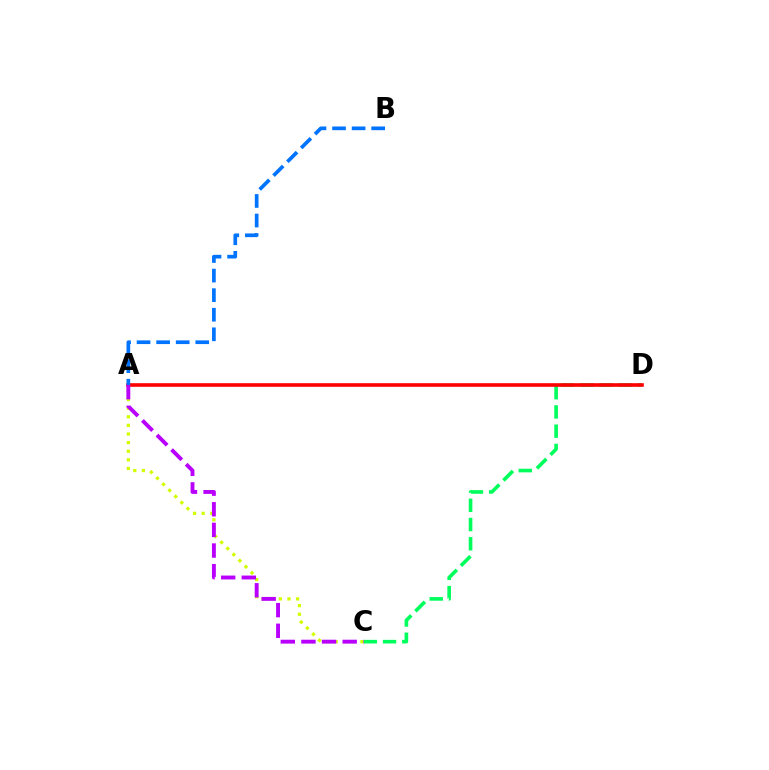{('C', 'D'): [{'color': '#00ff5c', 'line_style': 'dashed', 'thickness': 2.61}], ('A', 'C'): [{'color': '#d1ff00', 'line_style': 'dotted', 'thickness': 2.34}, {'color': '#b900ff', 'line_style': 'dashed', 'thickness': 2.8}], ('A', 'D'): [{'color': '#ff0000', 'line_style': 'solid', 'thickness': 2.6}], ('A', 'B'): [{'color': '#0074ff', 'line_style': 'dashed', 'thickness': 2.66}]}